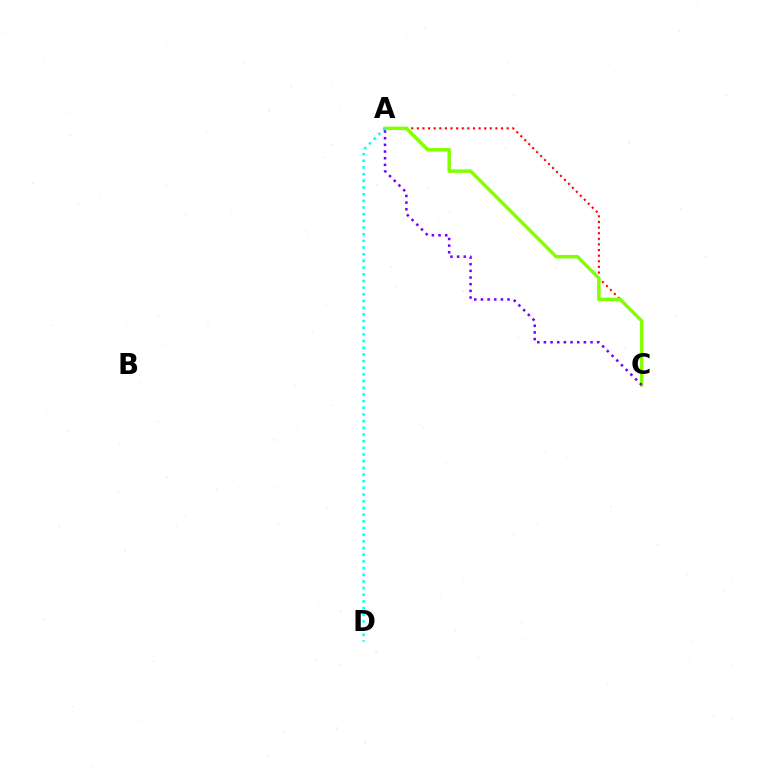{('A', 'C'): [{'color': '#ff0000', 'line_style': 'dotted', 'thickness': 1.53}, {'color': '#84ff00', 'line_style': 'solid', 'thickness': 2.5}, {'color': '#7200ff', 'line_style': 'dotted', 'thickness': 1.81}], ('A', 'D'): [{'color': '#00fff6', 'line_style': 'dotted', 'thickness': 1.81}]}